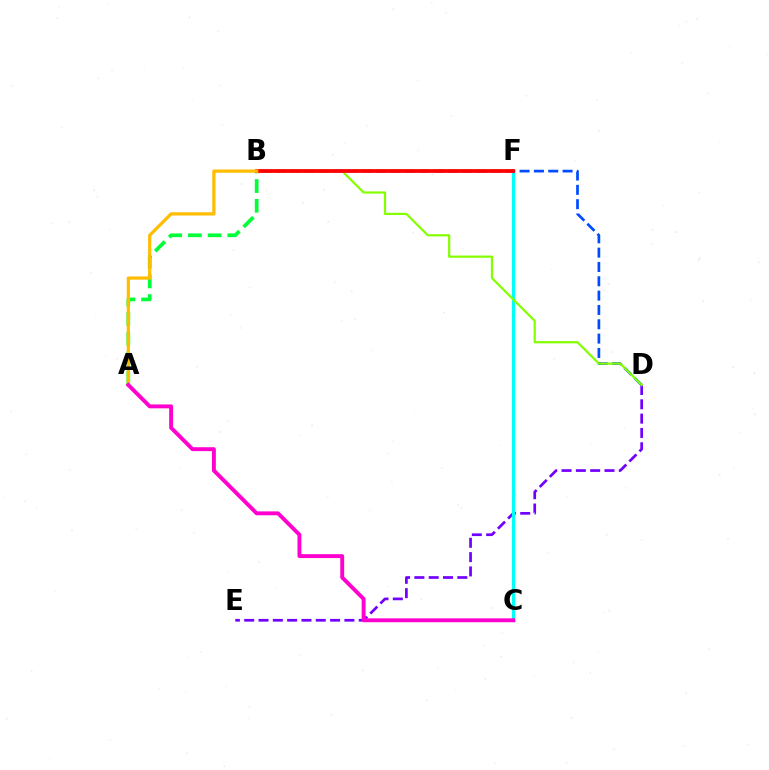{('D', 'E'): [{'color': '#7200ff', 'line_style': 'dashed', 'thickness': 1.94}], ('C', 'F'): [{'color': '#00fff6', 'line_style': 'solid', 'thickness': 2.32}], ('B', 'D'): [{'color': '#004bff', 'line_style': 'dashed', 'thickness': 1.95}, {'color': '#84ff00', 'line_style': 'solid', 'thickness': 1.59}], ('A', 'B'): [{'color': '#00ff39', 'line_style': 'dashed', 'thickness': 2.67}, {'color': '#ffbd00', 'line_style': 'solid', 'thickness': 2.33}], ('B', 'F'): [{'color': '#ff0000', 'line_style': 'solid', 'thickness': 2.69}], ('A', 'C'): [{'color': '#ff00cf', 'line_style': 'solid', 'thickness': 2.8}]}